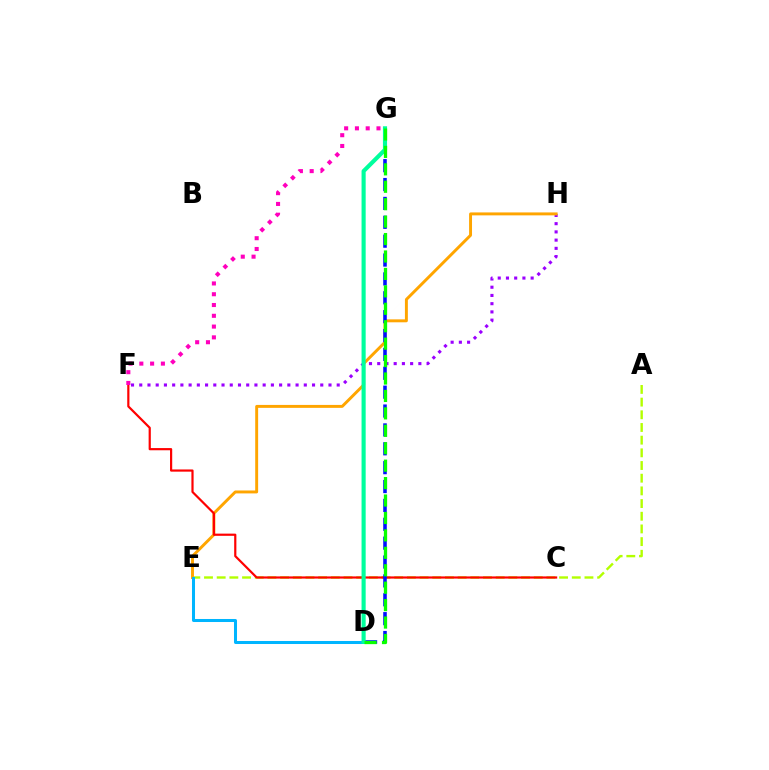{('F', 'H'): [{'color': '#9b00ff', 'line_style': 'dotted', 'thickness': 2.24}], ('A', 'E'): [{'color': '#b3ff00', 'line_style': 'dashed', 'thickness': 1.72}], ('E', 'H'): [{'color': '#ffa500', 'line_style': 'solid', 'thickness': 2.11}], ('C', 'F'): [{'color': '#ff0000', 'line_style': 'solid', 'thickness': 1.58}], ('D', 'G'): [{'color': '#0010ff', 'line_style': 'dashed', 'thickness': 2.56}, {'color': '#00ff9d', 'line_style': 'solid', 'thickness': 2.97}, {'color': '#08ff00', 'line_style': 'dashed', 'thickness': 2.37}], ('D', 'E'): [{'color': '#00b5ff', 'line_style': 'solid', 'thickness': 2.18}], ('F', 'G'): [{'color': '#ff00bd', 'line_style': 'dotted', 'thickness': 2.93}]}